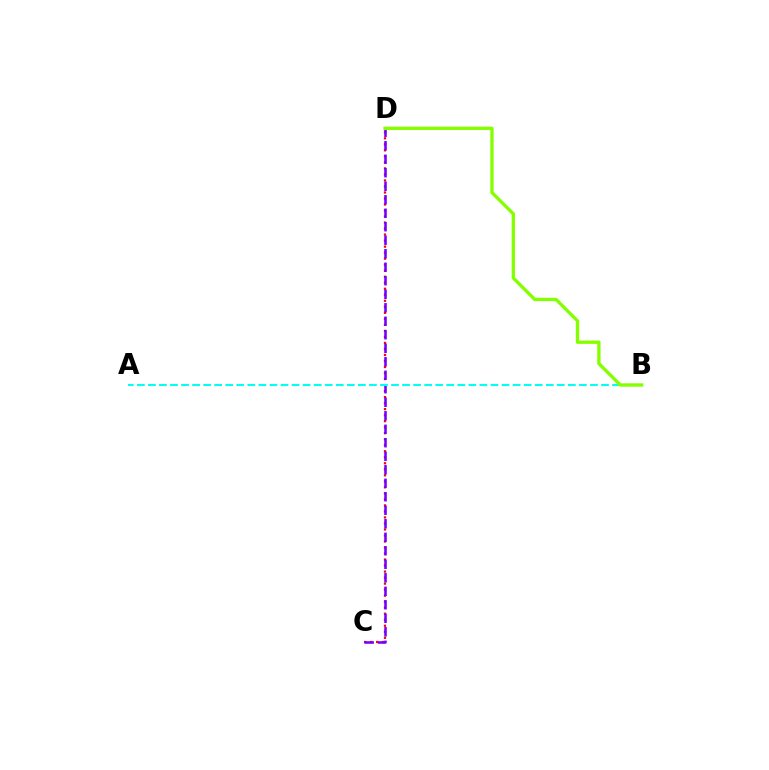{('C', 'D'): [{'color': '#ff0000', 'line_style': 'dotted', 'thickness': 1.64}, {'color': '#7200ff', 'line_style': 'dashed', 'thickness': 1.83}], ('A', 'B'): [{'color': '#00fff6', 'line_style': 'dashed', 'thickness': 1.5}], ('B', 'D'): [{'color': '#84ff00', 'line_style': 'solid', 'thickness': 2.39}]}